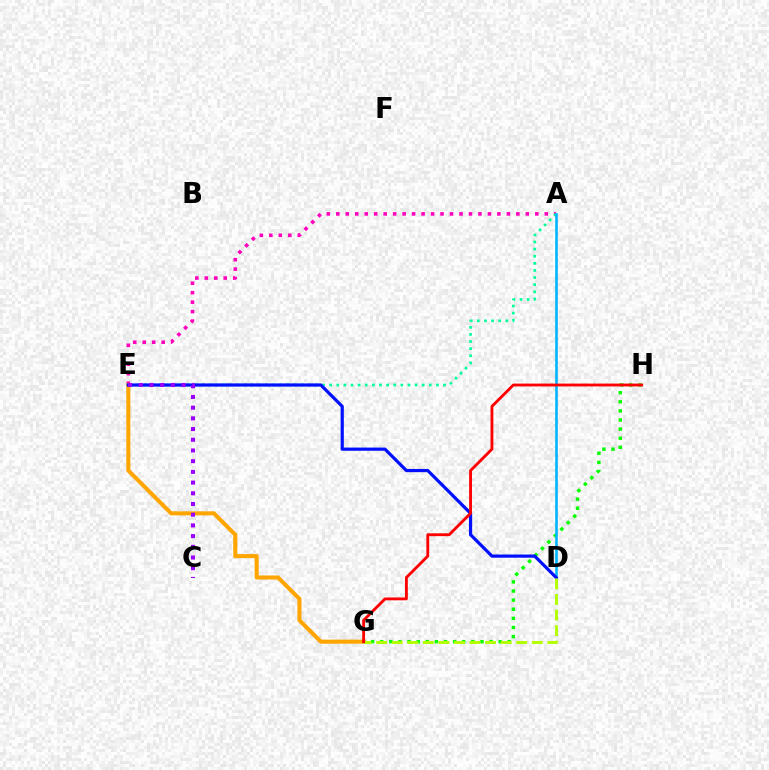{('A', 'E'): [{'color': '#ff00bd', 'line_style': 'dotted', 'thickness': 2.57}, {'color': '#00ff9d', 'line_style': 'dotted', 'thickness': 1.93}], ('E', 'G'): [{'color': '#ffa500', 'line_style': 'solid', 'thickness': 2.92}], ('G', 'H'): [{'color': '#08ff00', 'line_style': 'dotted', 'thickness': 2.48}, {'color': '#ff0000', 'line_style': 'solid', 'thickness': 2.05}], ('A', 'D'): [{'color': '#00b5ff', 'line_style': 'solid', 'thickness': 1.88}], ('D', 'E'): [{'color': '#0010ff', 'line_style': 'solid', 'thickness': 2.3}], ('C', 'E'): [{'color': '#9b00ff', 'line_style': 'dotted', 'thickness': 2.91}], ('D', 'G'): [{'color': '#b3ff00', 'line_style': 'dashed', 'thickness': 2.11}]}